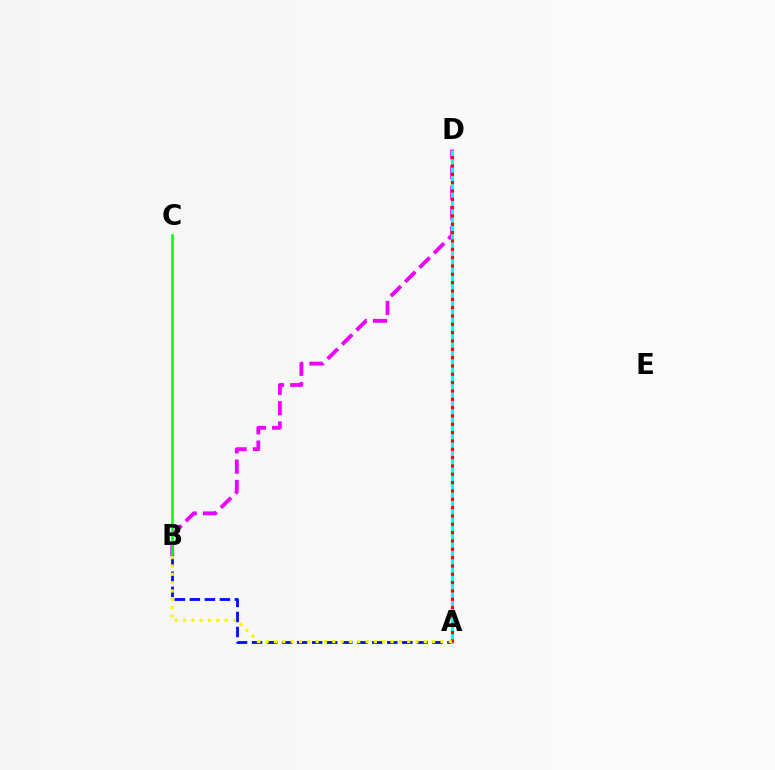{('A', 'B'): [{'color': '#0010ff', 'line_style': 'dashed', 'thickness': 2.04}, {'color': '#fcf500', 'line_style': 'dotted', 'thickness': 2.26}], ('B', 'D'): [{'color': '#ee00ff', 'line_style': 'dashed', 'thickness': 2.76}], ('A', 'D'): [{'color': '#00fff6', 'line_style': 'solid', 'thickness': 2.18}, {'color': '#ff0000', 'line_style': 'dotted', 'thickness': 2.26}], ('B', 'C'): [{'color': '#08ff00', 'line_style': 'solid', 'thickness': 1.83}]}